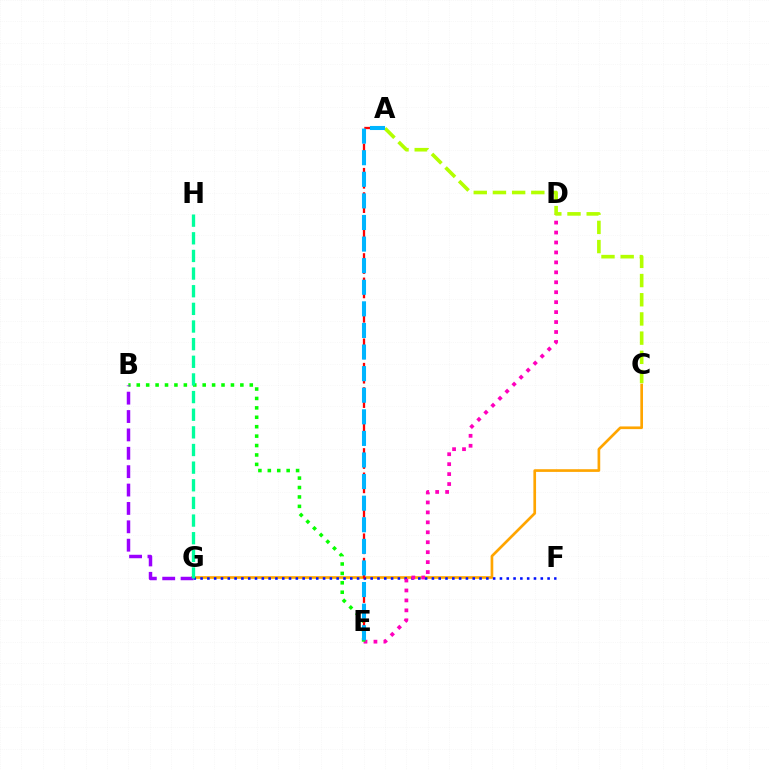{('C', 'G'): [{'color': '#ffa500', 'line_style': 'solid', 'thickness': 1.93}], ('F', 'G'): [{'color': '#0010ff', 'line_style': 'dotted', 'thickness': 1.85}], ('D', 'E'): [{'color': '#ff00bd', 'line_style': 'dotted', 'thickness': 2.7}], ('B', 'E'): [{'color': '#08ff00', 'line_style': 'dotted', 'thickness': 2.56}], ('A', 'C'): [{'color': '#b3ff00', 'line_style': 'dashed', 'thickness': 2.61}], ('A', 'E'): [{'color': '#ff0000', 'line_style': 'dashed', 'thickness': 1.66}, {'color': '#00b5ff', 'line_style': 'dashed', 'thickness': 2.93}], ('B', 'G'): [{'color': '#9b00ff', 'line_style': 'dashed', 'thickness': 2.5}], ('G', 'H'): [{'color': '#00ff9d', 'line_style': 'dashed', 'thickness': 2.4}]}